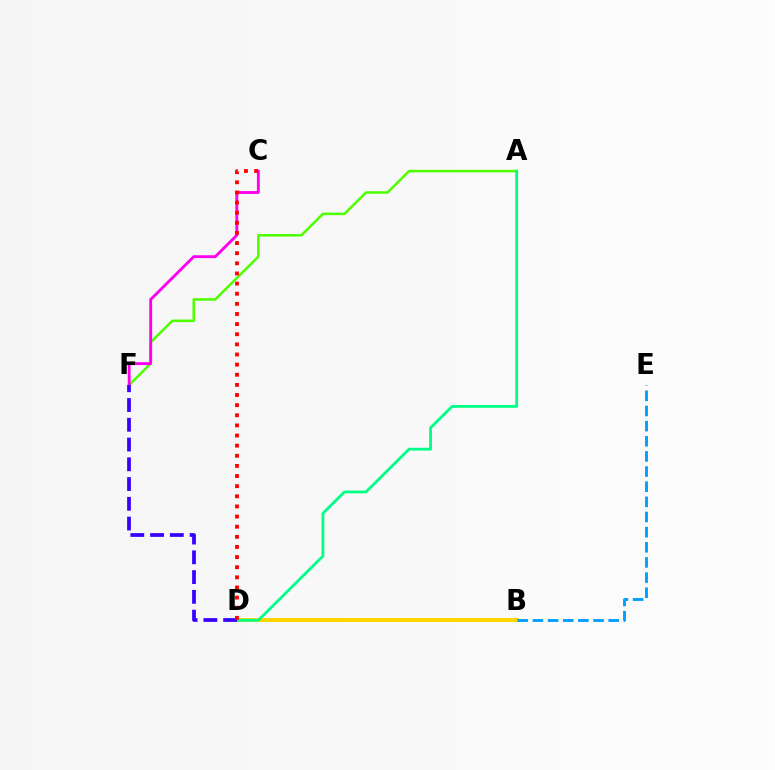{('B', 'D'): [{'color': '#ffd500', 'line_style': 'solid', 'thickness': 2.88}], ('B', 'E'): [{'color': '#009eff', 'line_style': 'dashed', 'thickness': 2.06}], ('A', 'F'): [{'color': '#4fff00', 'line_style': 'solid', 'thickness': 1.83}], ('A', 'D'): [{'color': '#00ff86', 'line_style': 'solid', 'thickness': 2.02}], ('C', 'F'): [{'color': '#ff00ed', 'line_style': 'solid', 'thickness': 2.06}], ('D', 'F'): [{'color': '#3700ff', 'line_style': 'dashed', 'thickness': 2.68}], ('C', 'D'): [{'color': '#ff0000', 'line_style': 'dotted', 'thickness': 2.75}]}